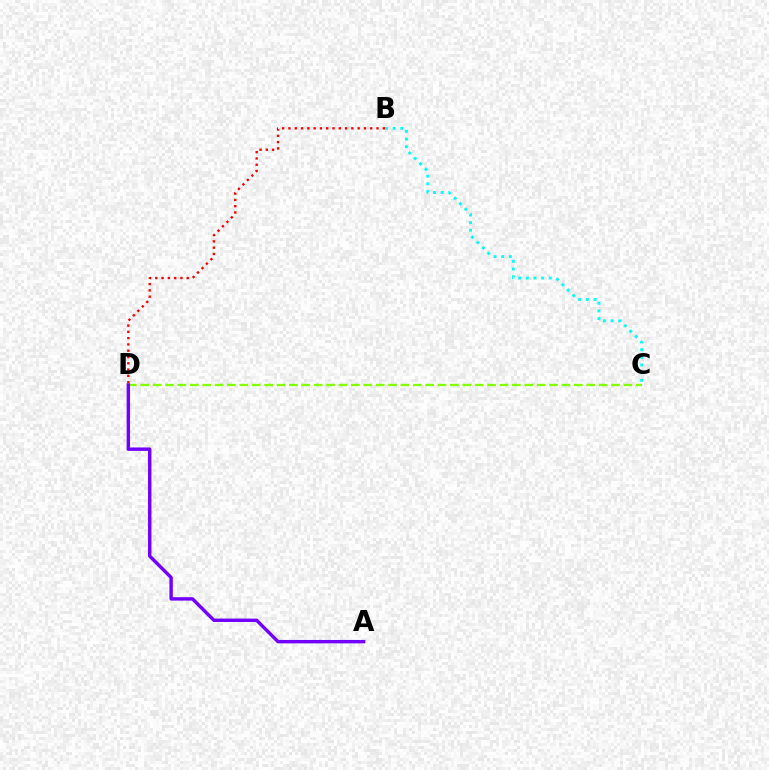{('C', 'D'): [{'color': '#84ff00', 'line_style': 'dashed', 'thickness': 1.68}], ('B', 'D'): [{'color': '#ff0000', 'line_style': 'dotted', 'thickness': 1.71}], ('A', 'D'): [{'color': '#7200ff', 'line_style': 'solid', 'thickness': 2.46}], ('B', 'C'): [{'color': '#00fff6', 'line_style': 'dotted', 'thickness': 2.08}]}